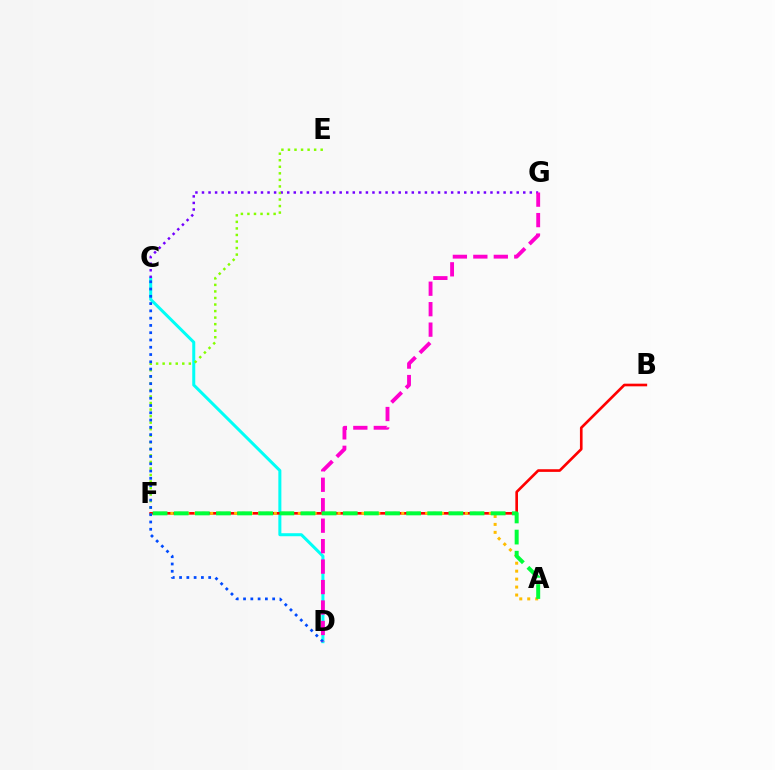{('C', 'D'): [{'color': '#00fff6', 'line_style': 'solid', 'thickness': 2.17}, {'color': '#004bff', 'line_style': 'dotted', 'thickness': 1.98}], ('C', 'G'): [{'color': '#7200ff', 'line_style': 'dotted', 'thickness': 1.78}], ('B', 'F'): [{'color': '#ff0000', 'line_style': 'solid', 'thickness': 1.91}], ('E', 'F'): [{'color': '#84ff00', 'line_style': 'dotted', 'thickness': 1.78}], ('A', 'F'): [{'color': '#ffbd00', 'line_style': 'dotted', 'thickness': 2.16}, {'color': '#00ff39', 'line_style': 'dashed', 'thickness': 2.87}], ('D', 'G'): [{'color': '#ff00cf', 'line_style': 'dashed', 'thickness': 2.78}]}